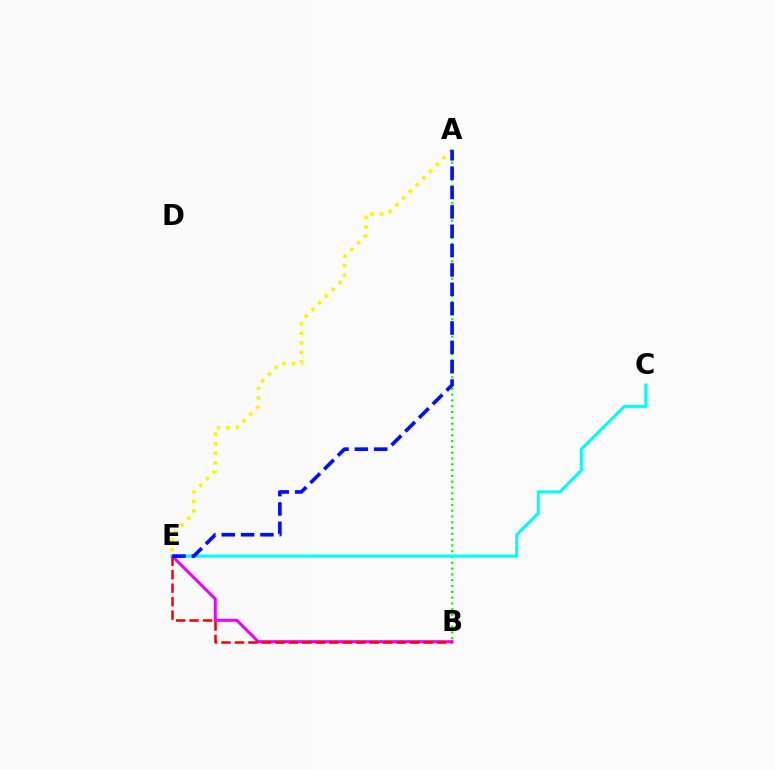{('A', 'B'): [{'color': '#08ff00', 'line_style': 'dotted', 'thickness': 1.58}], ('B', 'E'): [{'color': '#ee00ff', 'line_style': 'solid', 'thickness': 2.17}, {'color': '#ff0000', 'line_style': 'dashed', 'thickness': 1.83}], ('C', 'E'): [{'color': '#00fff6', 'line_style': 'solid', 'thickness': 2.21}], ('A', 'E'): [{'color': '#fcf500', 'line_style': 'dotted', 'thickness': 2.59}, {'color': '#0010ff', 'line_style': 'dashed', 'thickness': 2.63}]}